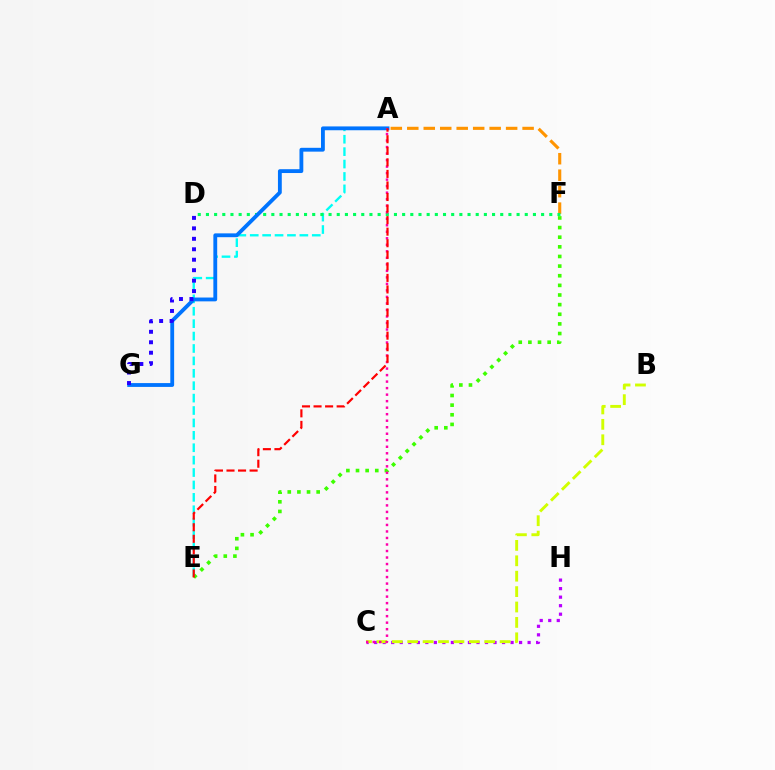{('C', 'H'): [{'color': '#b900ff', 'line_style': 'dotted', 'thickness': 2.32}], ('E', 'F'): [{'color': '#3dff00', 'line_style': 'dotted', 'thickness': 2.62}], ('A', 'E'): [{'color': '#00fff6', 'line_style': 'dashed', 'thickness': 1.69}, {'color': '#ff0000', 'line_style': 'dashed', 'thickness': 1.57}], ('A', 'F'): [{'color': '#ff9400', 'line_style': 'dashed', 'thickness': 2.24}], ('D', 'F'): [{'color': '#00ff5c', 'line_style': 'dotted', 'thickness': 2.22}], ('B', 'C'): [{'color': '#d1ff00', 'line_style': 'dashed', 'thickness': 2.09}], ('A', 'G'): [{'color': '#0074ff', 'line_style': 'solid', 'thickness': 2.76}], ('A', 'C'): [{'color': '#ff00ac', 'line_style': 'dotted', 'thickness': 1.77}], ('D', 'G'): [{'color': '#2500ff', 'line_style': 'dotted', 'thickness': 2.84}]}